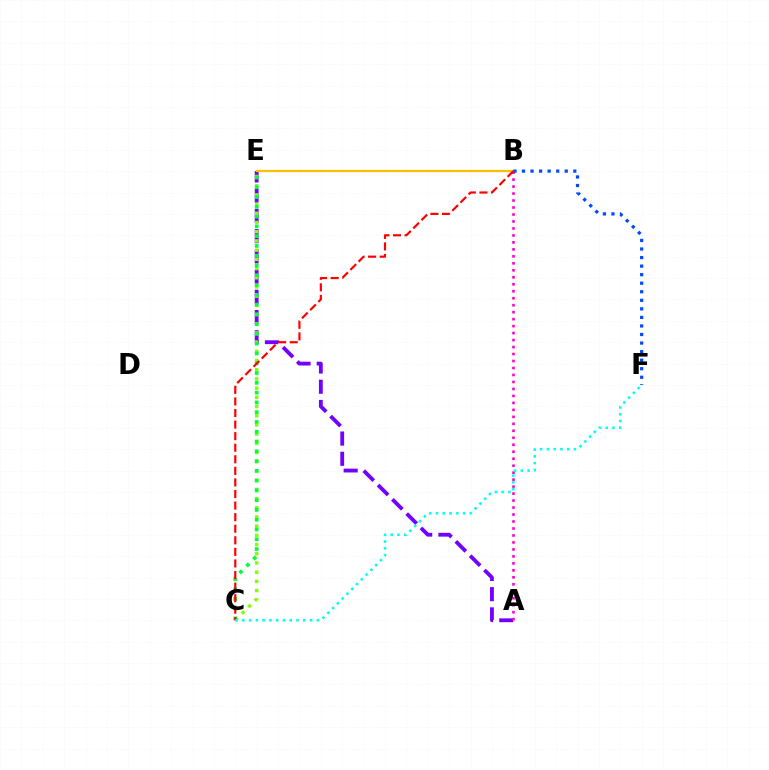{('A', 'E'): [{'color': '#7200ff', 'line_style': 'dashed', 'thickness': 2.75}], ('C', 'E'): [{'color': '#84ff00', 'line_style': 'dotted', 'thickness': 2.5}, {'color': '#00ff39', 'line_style': 'dotted', 'thickness': 2.66}], ('B', 'E'): [{'color': '#ffbd00', 'line_style': 'solid', 'thickness': 1.62}], ('A', 'B'): [{'color': '#ff00cf', 'line_style': 'dotted', 'thickness': 1.9}], ('B', 'C'): [{'color': '#ff0000', 'line_style': 'dashed', 'thickness': 1.57}], ('C', 'F'): [{'color': '#00fff6', 'line_style': 'dotted', 'thickness': 1.84}], ('B', 'F'): [{'color': '#004bff', 'line_style': 'dotted', 'thickness': 2.32}]}